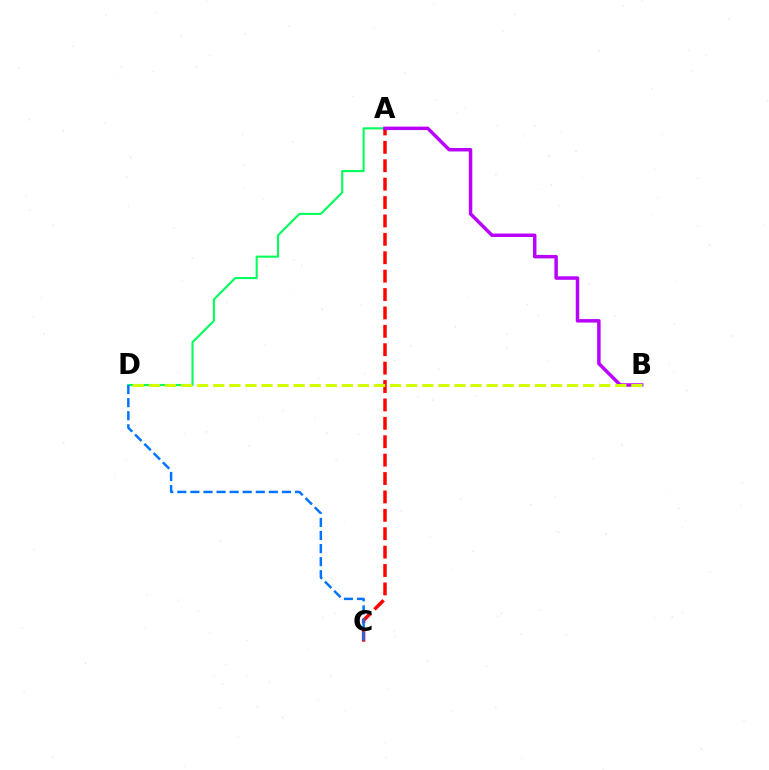{('A', 'D'): [{'color': '#00ff5c', 'line_style': 'solid', 'thickness': 1.51}], ('A', 'C'): [{'color': '#ff0000', 'line_style': 'dashed', 'thickness': 2.5}], ('C', 'D'): [{'color': '#0074ff', 'line_style': 'dashed', 'thickness': 1.78}], ('A', 'B'): [{'color': '#b900ff', 'line_style': 'solid', 'thickness': 2.49}], ('B', 'D'): [{'color': '#d1ff00', 'line_style': 'dashed', 'thickness': 2.18}]}